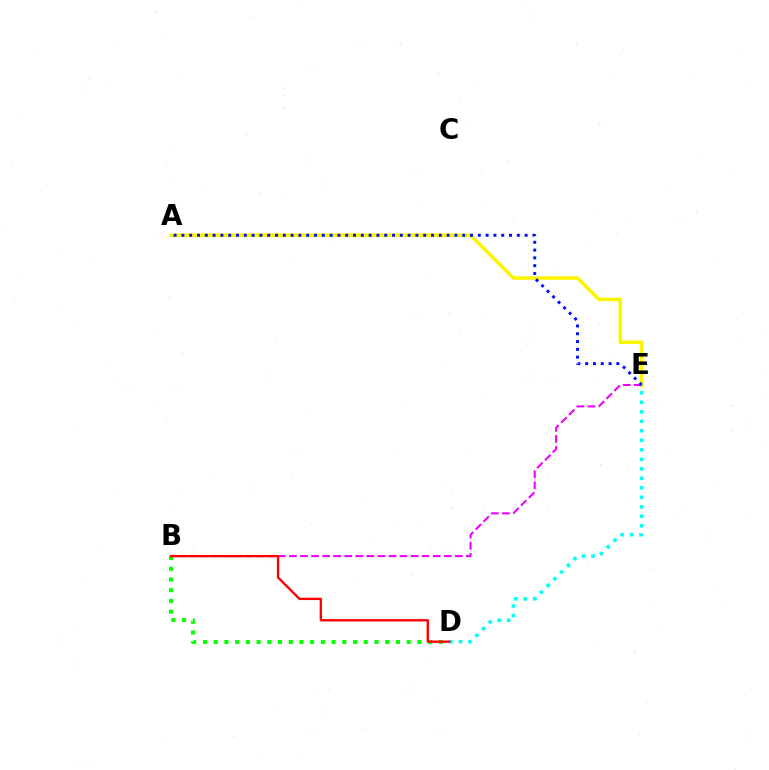{('D', 'E'): [{'color': '#00fff6', 'line_style': 'dotted', 'thickness': 2.58}], ('A', 'E'): [{'color': '#fcf500', 'line_style': 'solid', 'thickness': 2.58}, {'color': '#0010ff', 'line_style': 'dotted', 'thickness': 2.12}], ('B', 'E'): [{'color': '#ee00ff', 'line_style': 'dashed', 'thickness': 1.5}], ('B', 'D'): [{'color': '#08ff00', 'line_style': 'dotted', 'thickness': 2.91}, {'color': '#ff0000', 'line_style': 'solid', 'thickness': 1.69}]}